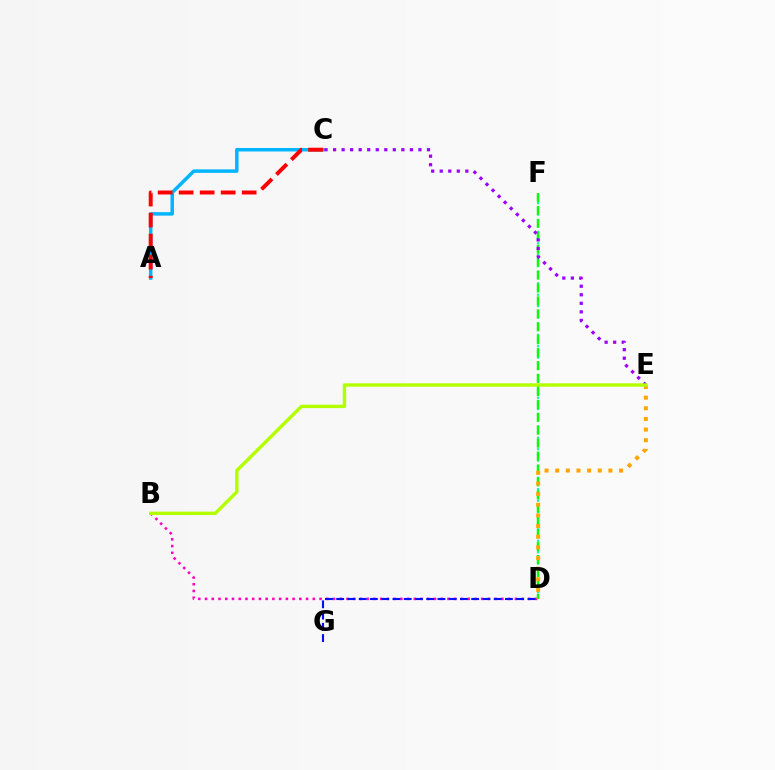{('D', 'F'): [{'color': '#00ff9d', 'line_style': 'dotted', 'thickness': 1.55}, {'color': '#08ff00', 'line_style': 'dashed', 'thickness': 1.76}], ('B', 'D'): [{'color': '#ff00bd', 'line_style': 'dotted', 'thickness': 1.83}], ('D', 'E'): [{'color': '#ffa500', 'line_style': 'dotted', 'thickness': 2.89}], ('A', 'C'): [{'color': '#00b5ff', 'line_style': 'solid', 'thickness': 2.5}, {'color': '#ff0000', 'line_style': 'dashed', 'thickness': 2.85}], ('D', 'G'): [{'color': '#0010ff', 'line_style': 'dashed', 'thickness': 1.53}], ('C', 'E'): [{'color': '#9b00ff', 'line_style': 'dotted', 'thickness': 2.32}], ('B', 'E'): [{'color': '#b3ff00', 'line_style': 'solid', 'thickness': 2.45}]}